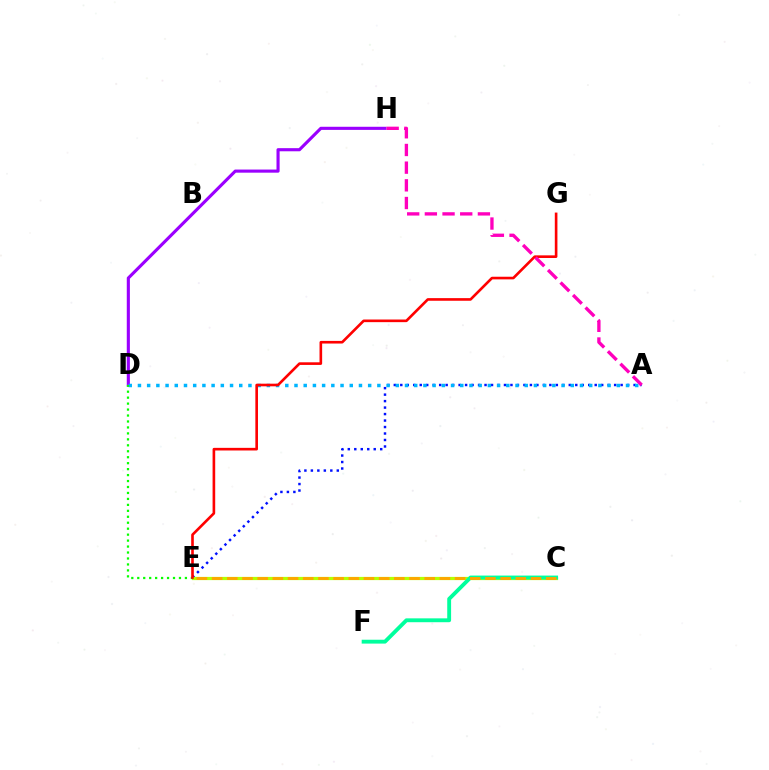{('D', 'H'): [{'color': '#9b00ff', 'line_style': 'solid', 'thickness': 2.25}], ('A', 'E'): [{'color': '#0010ff', 'line_style': 'dotted', 'thickness': 1.76}], ('C', 'E'): [{'color': '#b3ff00', 'line_style': 'solid', 'thickness': 2.31}, {'color': '#ffa500', 'line_style': 'dashed', 'thickness': 2.06}], ('A', 'D'): [{'color': '#00b5ff', 'line_style': 'dotted', 'thickness': 2.5}], ('C', 'F'): [{'color': '#00ff9d', 'line_style': 'solid', 'thickness': 2.78}], ('D', 'E'): [{'color': '#08ff00', 'line_style': 'dotted', 'thickness': 1.62}], ('E', 'G'): [{'color': '#ff0000', 'line_style': 'solid', 'thickness': 1.89}], ('A', 'H'): [{'color': '#ff00bd', 'line_style': 'dashed', 'thickness': 2.4}]}